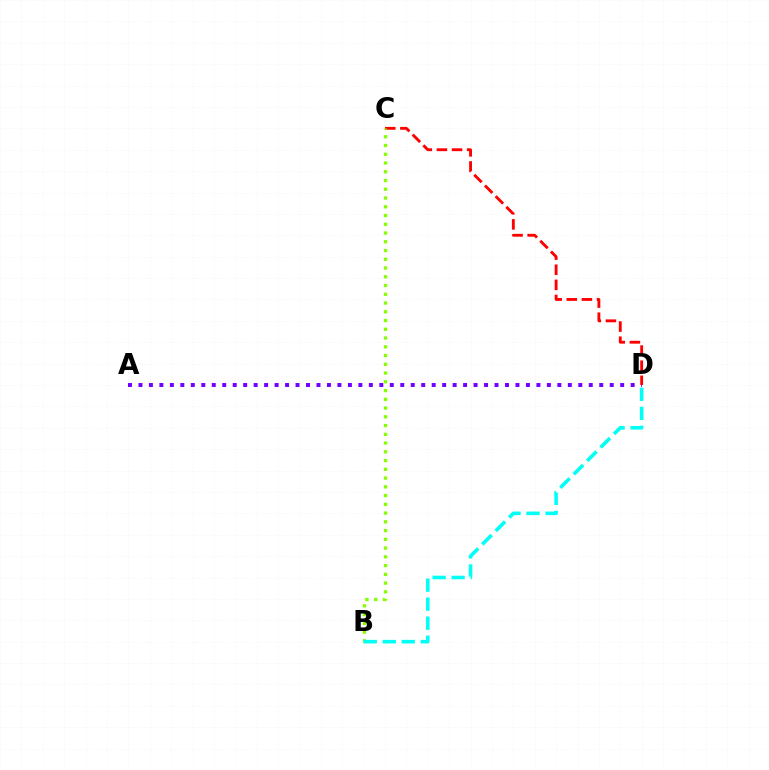{('A', 'D'): [{'color': '#7200ff', 'line_style': 'dotted', 'thickness': 2.85}], ('C', 'D'): [{'color': '#ff0000', 'line_style': 'dashed', 'thickness': 2.05}], ('B', 'C'): [{'color': '#84ff00', 'line_style': 'dotted', 'thickness': 2.38}], ('B', 'D'): [{'color': '#00fff6', 'line_style': 'dashed', 'thickness': 2.58}]}